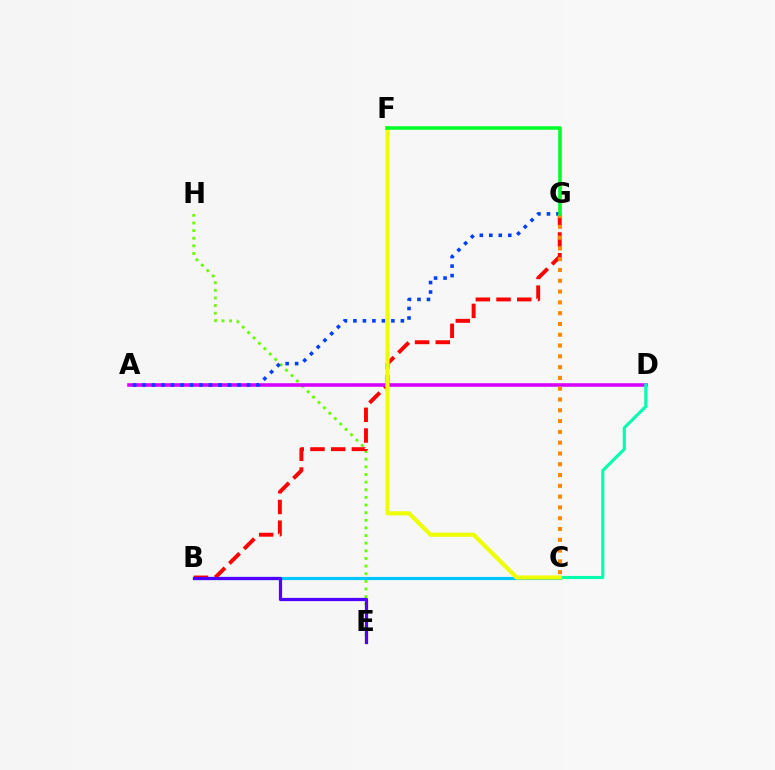{('E', 'H'): [{'color': '#66ff00', 'line_style': 'dotted', 'thickness': 2.07}], ('B', 'C'): [{'color': '#ff00a0', 'line_style': 'dashed', 'thickness': 1.9}, {'color': '#00c7ff', 'line_style': 'solid', 'thickness': 2.26}], ('B', 'G'): [{'color': '#ff0000', 'line_style': 'dashed', 'thickness': 2.81}], ('B', 'E'): [{'color': '#4f00ff', 'line_style': 'solid', 'thickness': 2.32}], ('A', 'D'): [{'color': '#d600ff', 'line_style': 'solid', 'thickness': 2.57}], ('C', 'D'): [{'color': '#00ffaf', 'line_style': 'solid', 'thickness': 2.25}], ('A', 'G'): [{'color': '#003fff', 'line_style': 'dotted', 'thickness': 2.58}], ('C', 'G'): [{'color': '#ff8800', 'line_style': 'dotted', 'thickness': 2.93}], ('C', 'F'): [{'color': '#eeff00', 'line_style': 'solid', 'thickness': 2.96}], ('F', 'G'): [{'color': '#00ff27', 'line_style': 'solid', 'thickness': 2.56}]}